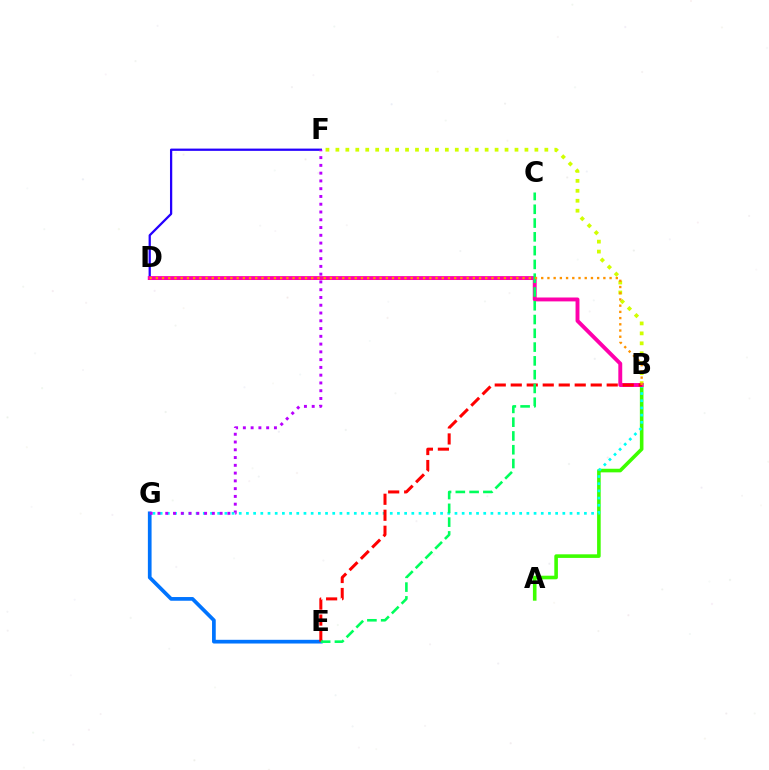{('B', 'F'): [{'color': '#d1ff00', 'line_style': 'dotted', 'thickness': 2.7}], ('A', 'B'): [{'color': '#3dff00', 'line_style': 'solid', 'thickness': 2.59}], ('D', 'F'): [{'color': '#2500ff', 'line_style': 'solid', 'thickness': 1.63}], ('B', 'G'): [{'color': '#00fff6', 'line_style': 'dotted', 'thickness': 1.95}], ('E', 'G'): [{'color': '#0074ff', 'line_style': 'solid', 'thickness': 2.67}], ('B', 'D'): [{'color': '#ff00ac', 'line_style': 'solid', 'thickness': 2.81}, {'color': '#ff9400', 'line_style': 'dotted', 'thickness': 1.69}], ('F', 'G'): [{'color': '#b900ff', 'line_style': 'dotted', 'thickness': 2.11}], ('B', 'E'): [{'color': '#ff0000', 'line_style': 'dashed', 'thickness': 2.17}], ('C', 'E'): [{'color': '#00ff5c', 'line_style': 'dashed', 'thickness': 1.87}]}